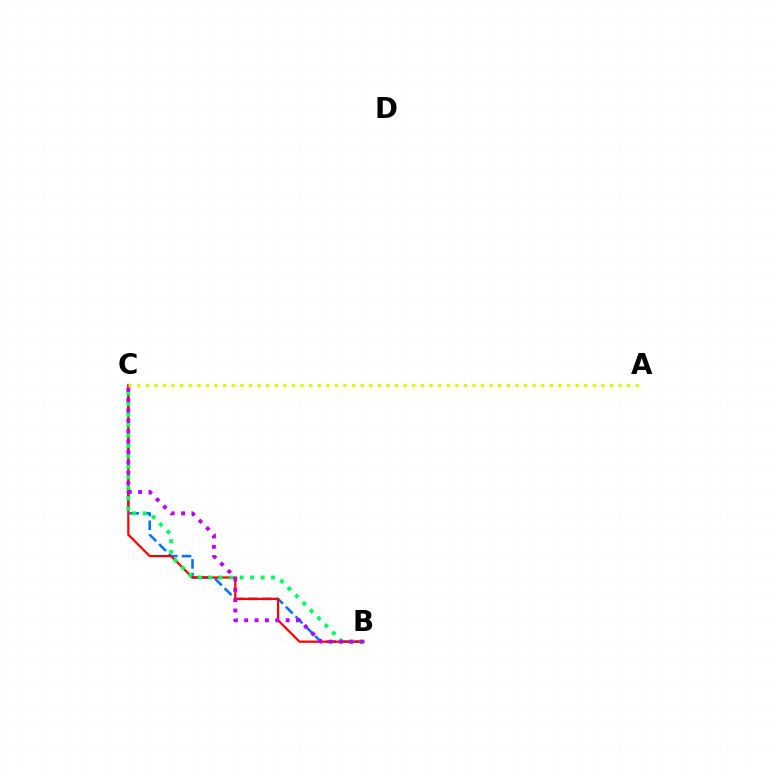{('B', 'C'): [{'color': '#0074ff', 'line_style': 'dashed', 'thickness': 1.87}, {'color': '#ff0000', 'line_style': 'solid', 'thickness': 1.61}, {'color': '#00ff5c', 'line_style': 'dotted', 'thickness': 2.84}, {'color': '#b900ff', 'line_style': 'dotted', 'thickness': 2.81}], ('A', 'C'): [{'color': '#d1ff00', 'line_style': 'dotted', 'thickness': 2.34}]}